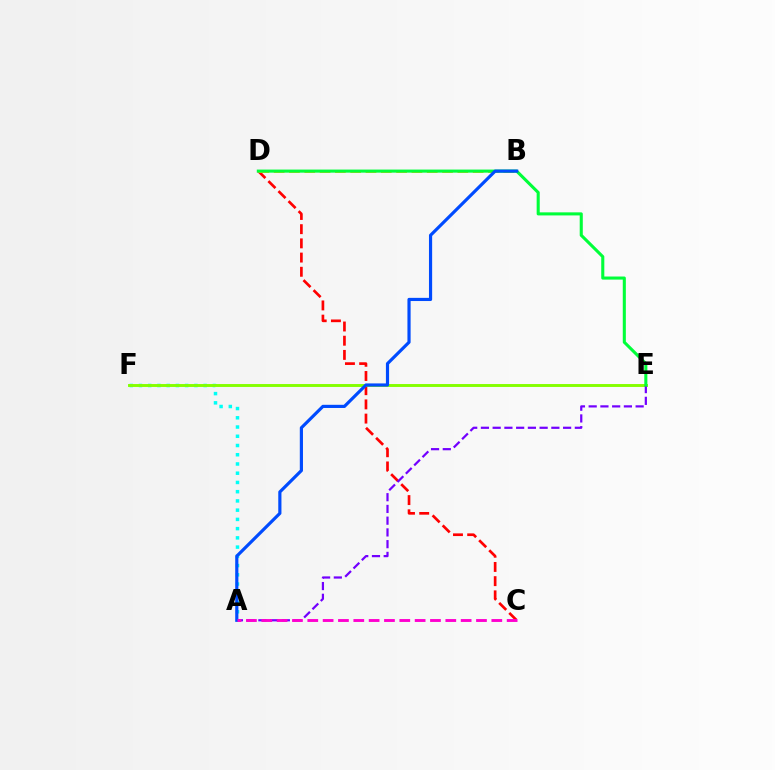{('C', 'D'): [{'color': '#ff0000', 'line_style': 'dashed', 'thickness': 1.93}], ('A', 'F'): [{'color': '#00fff6', 'line_style': 'dotted', 'thickness': 2.51}], ('E', 'F'): [{'color': '#84ff00', 'line_style': 'solid', 'thickness': 2.1}], ('B', 'D'): [{'color': '#ffbd00', 'line_style': 'dashed', 'thickness': 2.08}], ('A', 'E'): [{'color': '#7200ff', 'line_style': 'dashed', 'thickness': 1.59}], ('D', 'E'): [{'color': '#00ff39', 'line_style': 'solid', 'thickness': 2.21}], ('A', 'B'): [{'color': '#004bff', 'line_style': 'solid', 'thickness': 2.28}], ('A', 'C'): [{'color': '#ff00cf', 'line_style': 'dashed', 'thickness': 2.08}]}